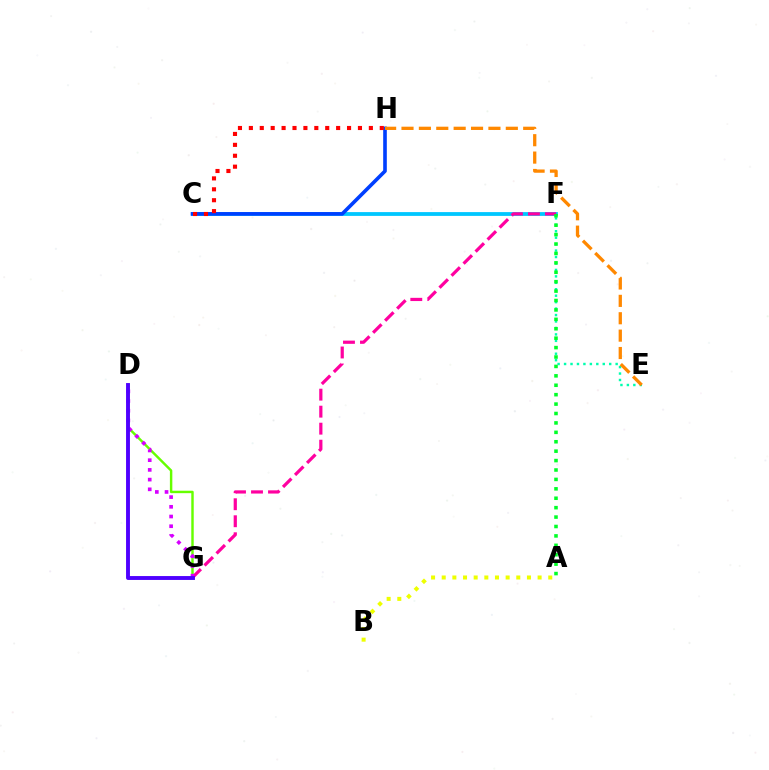{('C', 'F'): [{'color': '#00c7ff', 'line_style': 'solid', 'thickness': 2.73}], ('F', 'G'): [{'color': '#ff00a0', 'line_style': 'dashed', 'thickness': 2.31}], ('D', 'G'): [{'color': '#66ff00', 'line_style': 'solid', 'thickness': 1.76}, {'color': '#d600ff', 'line_style': 'dotted', 'thickness': 2.64}, {'color': '#4f00ff', 'line_style': 'solid', 'thickness': 2.8}], ('E', 'F'): [{'color': '#00ffaf', 'line_style': 'dotted', 'thickness': 1.75}], ('A', 'F'): [{'color': '#00ff27', 'line_style': 'dotted', 'thickness': 2.56}], ('C', 'H'): [{'color': '#003fff', 'line_style': 'solid', 'thickness': 2.61}, {'color': '#ff0000', 'line_style': 'dotted', 'thickness': 2.96}], ('A', 'B'): [{'color': '#eeff00', 'line_style': 'dotted', 'thickness': 2.89}], ('E', 'H'): [{'color': '#ff8800', 'line_style': 'dashed', 'thickness': 2.36}]}